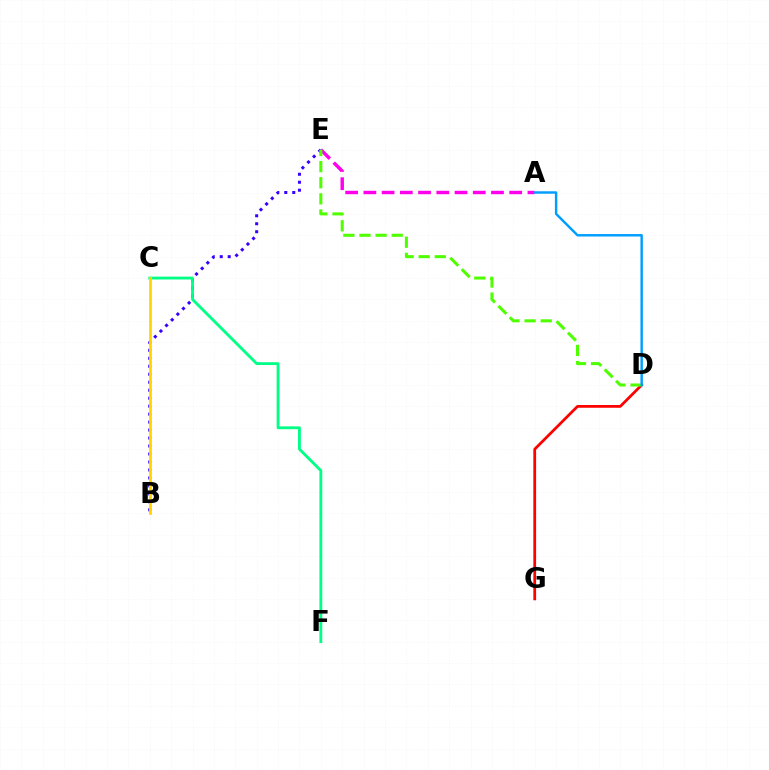{('D', 'G'): [{'color': '#ff0000', 'line_style': 'solid', 'thickness': 1.98}], ('A', 'E'): [{'color': '#ff00ed', 'line_style': 'dashed', 'thickness': 2.48}], ('B', 'E'): [{'color': '#3700ff', 'line_style': 'dotted', 'thickness': 2.17}], ('D', 'E'): [{'color': '#4fff00', 'line_style': 'dashed', 'thickness': 2.19}], ('A', 'D'): [{'color': '#009eff', 'line_style': 'solid', 'thickness': 1.76}], ('C', 'F'): [{'color': '#00ff86', 'line_style': 'solid', 'thickness': 2.05}], ('B', 'C'): [{'color': '#ffd500', 'line_style': 'solid', 'thickness': 1.99}]}